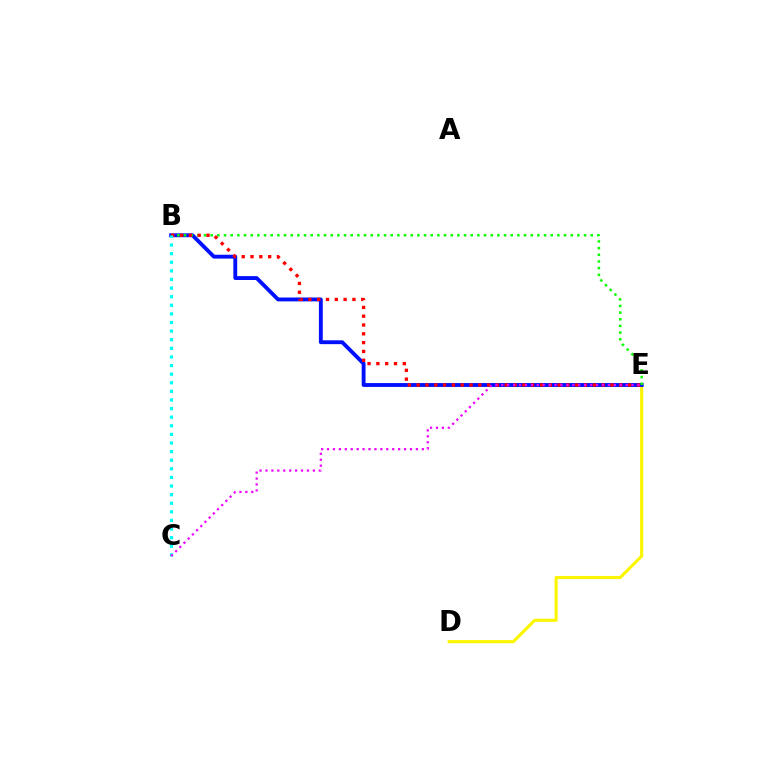{('D', 'E'): [{'color': '#fcf500', 'line_style': 'solid', 'thickness': 2.22}], ('B', 'E'): [{'color': '#0010ff', 'line_style': 'solid', 'thickness': 2.78}, {'color': '#08ff00', 'line_style': 'dotted', 'thickness': 1.81}, {'color': '#ff0000', 'line_style': 'dotted', 'thickness': 2.39}], ('B', 'C'): [{'color': '#00fff6', 'line_style': 'dotted', 'thickness': 2.34}], ('C', 'E'): [{'color': '#ee00ff', 'line_style': 'dotted', 'thickness': 1.61}]}